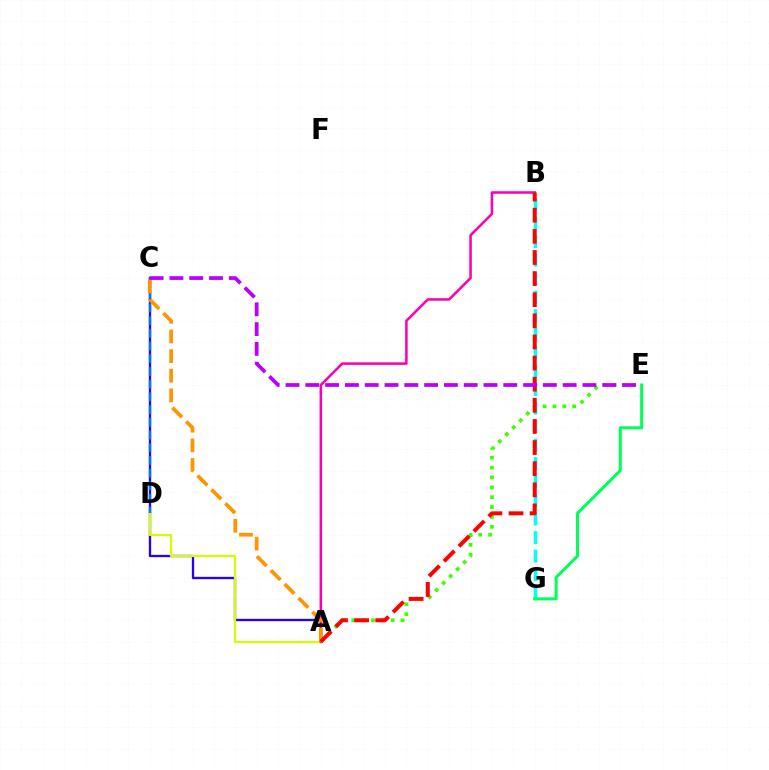{('B', 'G'): [{'color': '#00fff6', 'line_style': 'dashed', 'thickness': 2.51}], ('A', 'C'): [{'color': '#2500ff', 'line_style': 'solid', 'thickness': 1.67}, {'color': '#ff9400', 'line_style': 'dashed', 'thickness': 2.67}], ('A', 'D'): [{'color': '#d1ff00', 'line_style': 'solid', 'thickness': 1.58}], ('A', 'B'): [{'color': '#ff00ac', 'line_style': 'solid', 'thickness': 1.82}, {'color': '#ff0000', 'line_style': 'dashed', 'thickness': 2.87}], ('A', 'E'): [{'color': '#3dff00', 'line_style': 'dotted', 'thickness': 2.68}], ('E', 'G'): [{'color': '#00ff5c', 'line_style': 'solid', 'thickness': 2.2}], ('C', 'D'): [{'color': '#0074ff', 'line_style': 'dashed', 'thickness': 1.73}], ('C', 'E'): [{'color': '#b900ff', 'line_style': 'dashed', 'thickness': 2.69}]}